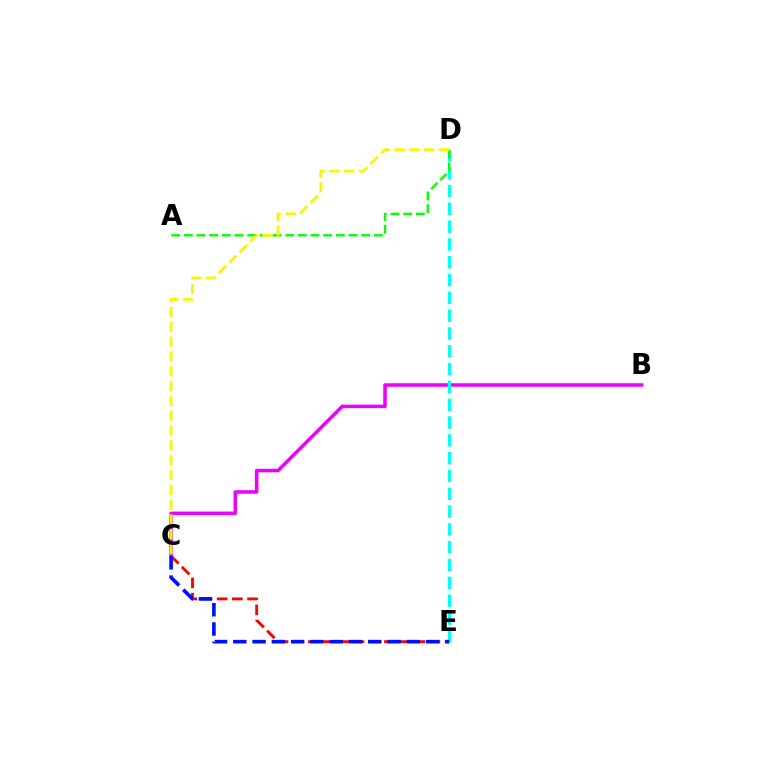{('B', 'C'): [{'color': '#ee00ff', 'line_style': 'solid', 'thickness': 2.54}], ('C', 'E'): [{'color': '#ff0000', 'line_style': 'dashed', 'thickness': 2.06}, {'color': '#0010ff', 'line_style': 'dashed', 'thickness': 2.62}], ('D', 'E'): [{'color': '#00fff6', 'line_style': 'dashed', 'thickness': 2.42}], ('A', 'D'): [{'color': '#08ff00', 'line_style': 'dashed', 'thickness': 1.72}], ('C', 'D'): [{'color': '#fcf500', 'line_style': 'dashed', 'thickness': 2.01}]}